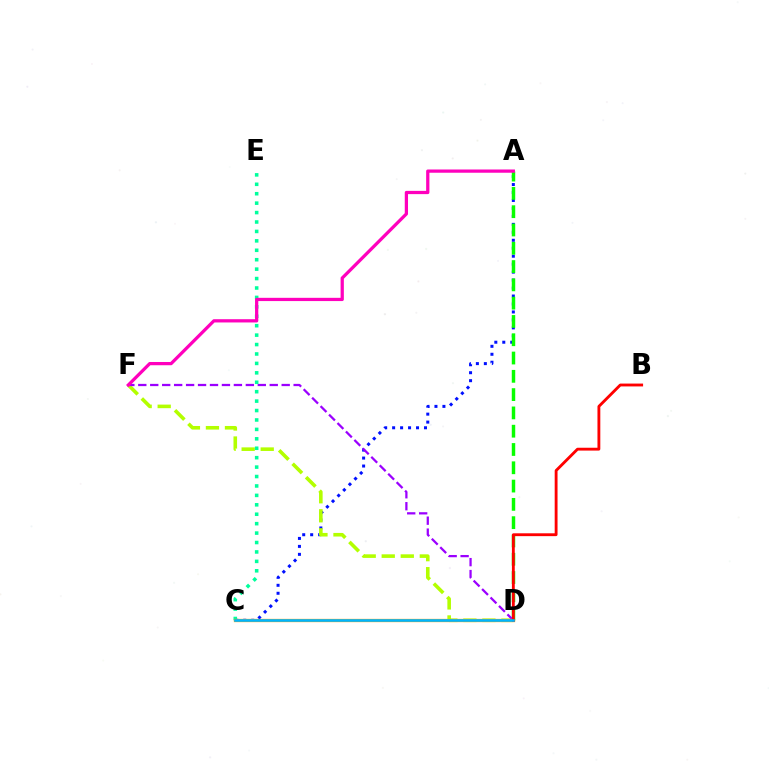{('A', 'C'): [{'color': '#0010ff', 'line_style': 'dotted', 'thickness': 2.16}], ('D', 'F'): [{'color': '#b3ff00', 'line_style': 'dashed', 'thickness': 2.59}, {'color': '#9b00ff', 'line_style': 'dashed', 'thickness': 1.62}], ('A', 'D'): [{'color': '#08ff00', 'line_style': 'dashed', 'thickness': 2.48}], ('C', 'E'): [{'color': '#00ff9d', 'line_style': 'dotted', 'thickness': 2.56}], ('A', 'F'): [{'color': '#ff00bd', 'line_style': 'solid', 'thickness': 2.34}], ('C', 'D'): [{'color': '#ffa500', 'line_style': 'solid', 'thickness': 2.37}, {'color': '#00b5ff', 'line_style': 'solid', 'thickness': 1.87}], ('B', 'D'): [{'color': '#ff0000', 'line_style': 'solid', 'thickness': 2.05}]}